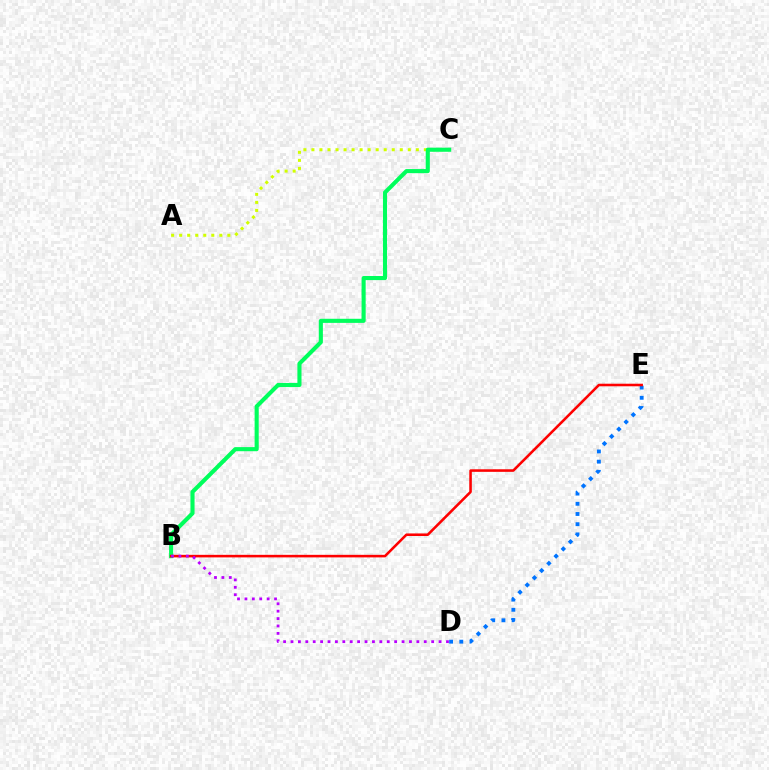{('A', 'C'): [{'color': '#d1ff00', 'line_style': 'dotted', 'thickness': 2.18}], ('B', 'C'): [{'color': '#00ff5c', 'line_style': 'solid', 'thickness': 2.95}], ('D', 'E'): [{'color': '#0074ff', 'line_style': 'dotted', 'thickness': 2.77}], ('B', 'E'): [{'color': '#ff0000', 'line_style': 'solid', 'thickness': 1.84}], ('B', 'D'): [{'color': '#b900ff', 'line_style': 'dotted', 'thickness': 2.01}]}